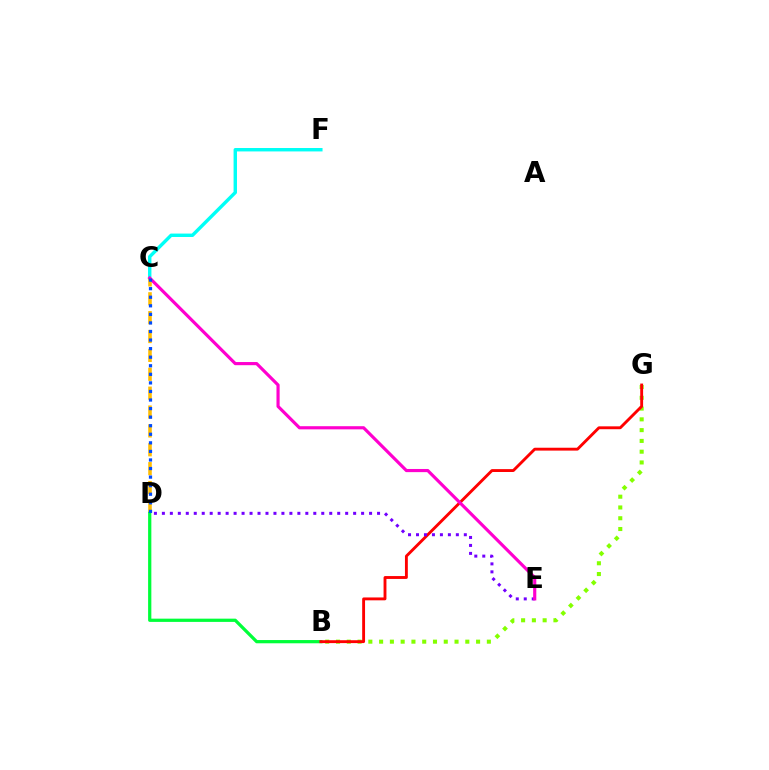{('C', 'F'): [{'color': '#00fff6', 'line_style': 'solid', 'thickness': 2.46}], ('B', 'G'): [{'color': '#84ff00', 'line_style': 'dotted', 'thickness': 2.93}, {'color': '#ff0000', 'line_style': 'solid', 'thickness': 2.07}], ('C', 'D'): [{'color': '#ffbd00', 'line_style': 'dashed', 'thickness': 2.56}, {'color': '#004bff', 'line_style': 'dotted', 'thickness': 2.33}], ('B', 'D'): [{'color': '#00ff39', 'line_style': 'solid', 'thickness': 2.33}], ('D', 'E'): [{'color': '#7200ff', 'line_style': 'dotted', 'thickness': 2.17}], ('C', 'E'): [{'color': '#ff00cf', 'line_style': 'solid', 'thickness': 2.27}]}